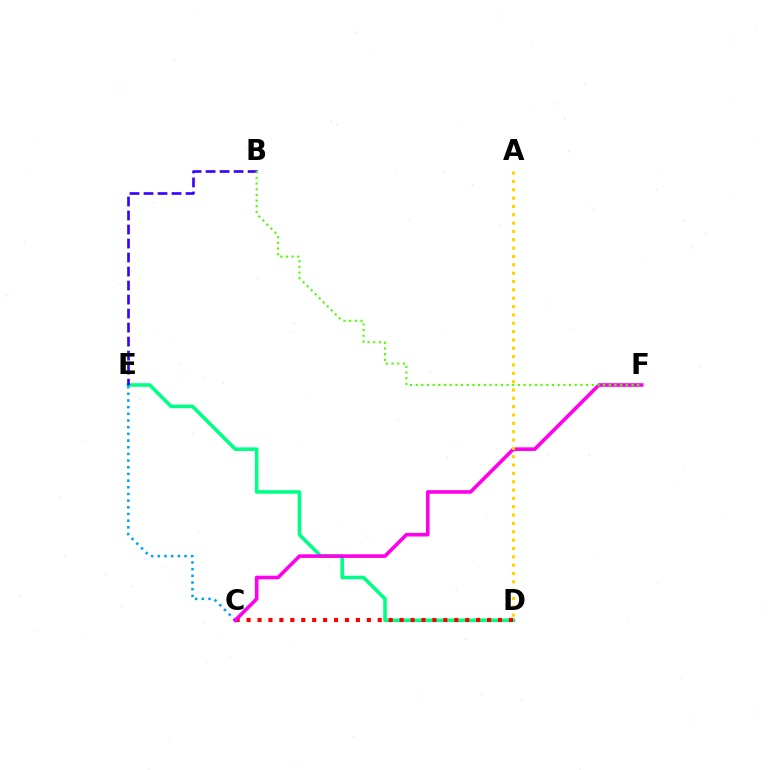{('C', 'E'): [{'color': '#009eff', 'line_style': 'dotted', 'thickness': 1.81}], ('D', 'E'): [{'color': '#00ff86', 'line_style': 'solid', 'thickness': 2.58}], ('B', 'E'): [{'color': '#3700ff', 'line_style': 'dashed', 'thickness': 1.9}], ('C', 'D'): [{'color': '#ff0000', 'line_style': 'dotted', 'thickness': 2.97}], ('C', 'F'): [{'color': '#ff00ed', 'line_style': 'solid', 'thickness': 2.6}], ('A', 'D'): [{'color': '#ffd500', 'line_style': 'dotted', 'thickness': 2.27}], ('B', 'F'): [{'color': '#4fff00', 'line_style': 'dotted', 'thickness': 1.54}]}